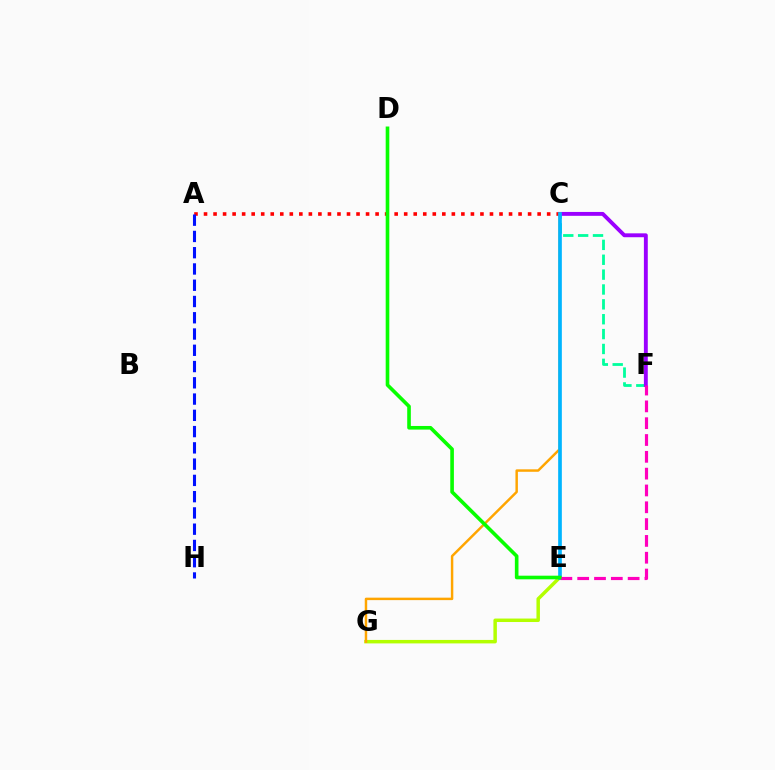{('E', 'G'): [{'color': '#b3ff00', 'line_style': 'solid', 'thickness': 2.5}], ('C', 'F'): [{'color': '#00ff9d', 'line_style': 'dashed', 'thickness': 2.02}, {'color': '#9b00ff', 'line_style': 'solid', 'thickness': 2.8}], ('A', 'C'): [{'color': '#ff0000', 'line_style': 'dotted', 'thickness': 2.59}], ('A', 'H'): [{'color': '#0010ff', 'line_style': 'dashed', 'thickness': 2.21}], ('C', 'G'): [{'color': '#ffa500', 'line_style': 'solid', 'thickness': 1.77}], ('C', 'E'): [{'color': '#00b5ff', 'line_style': 'solid', 'thickness': 2.65}], ('E', 'F'): [{'color': '#ff00bd', 'line_style': 'dashed', 'thickness': 2.28}], ('D', 'E'): [{'color': '#08ff00', 'line_style': 'solid', 'thickness': 2.61}]}